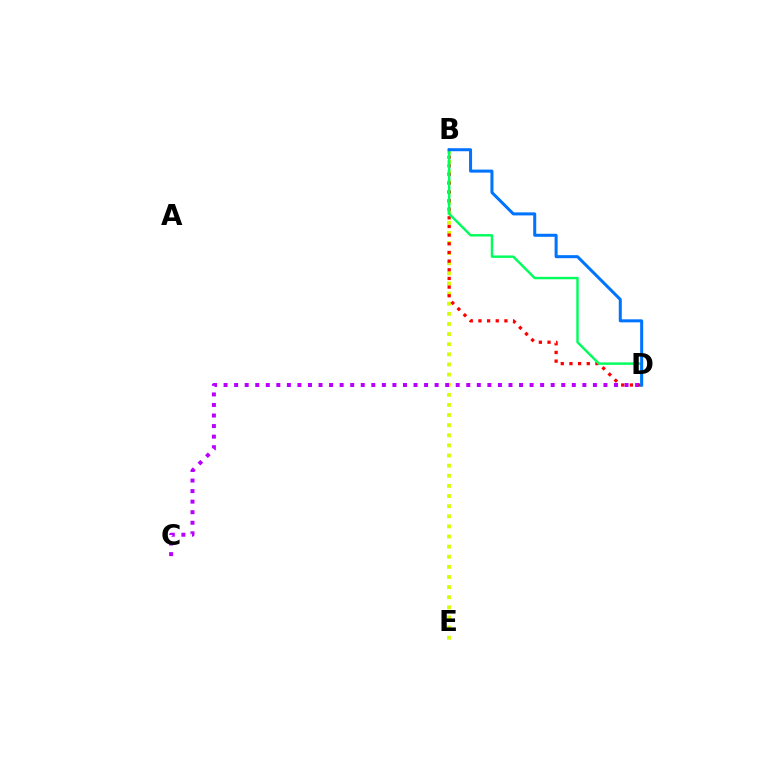{('B', 'E'): [{'color': '#d1ff00', 'line_style': 'dotted', 'thickness': 2.75}], ('C', 'D'): [{'color': '#b900ff', 'line_style': 'dotted', 'thickness': 2.87}], ('B', 'D'): [{'color': '#ff0000', 'line_style': 'dotted', 'thickness': 2.35}, {'color': '#00ff5c', 'line_style': 'solid', 'thickness': 1.75}, {'color': '#0074ff', 'line_style': 'solid', 'thickness': 2.18}]}